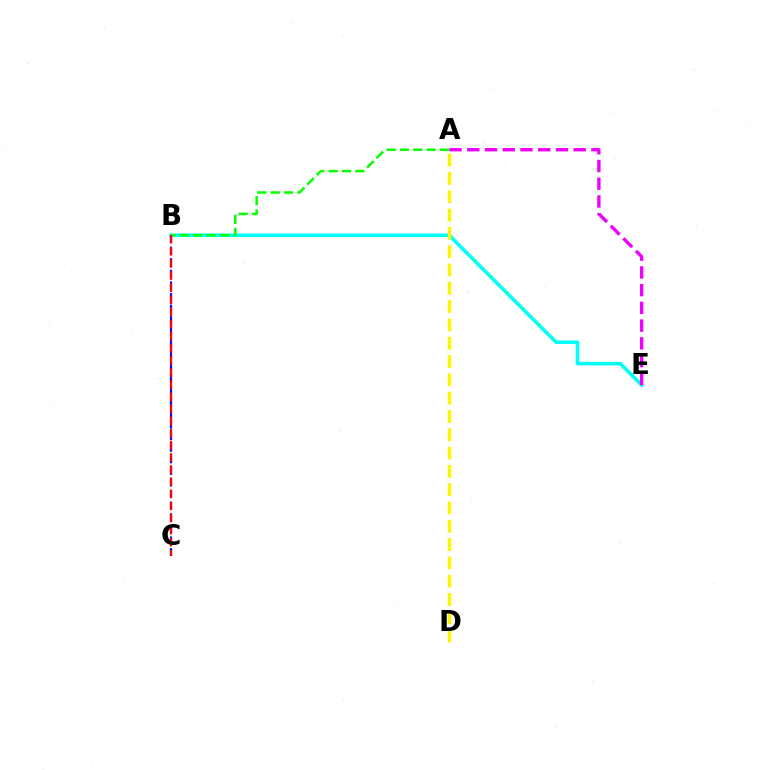{('B', 'E'): [{'color': '#00fff6', 'line_style': 'solid', 'thickness': 2.6}], ('B', 'C'): [{'color': '#0010ff', 'line_style': 'dashed', 'thickness': 1.58}, {'color': '#ff0000', 'line_style': 'dashed', 'thickness': 1.65}], ('A', 'B'): [{'color': '#08ff00', 'line_style': 'dashed', 'thickness': 1.81}], ('A', 'E'): [{'color': '#ee00ff', 'line_style': 'dashed', 'thickness': 2.41}], ('A', 'D'): [{'color': '#fcf500', 'line_style': 'dashed', 'thickness': 2.49}]}